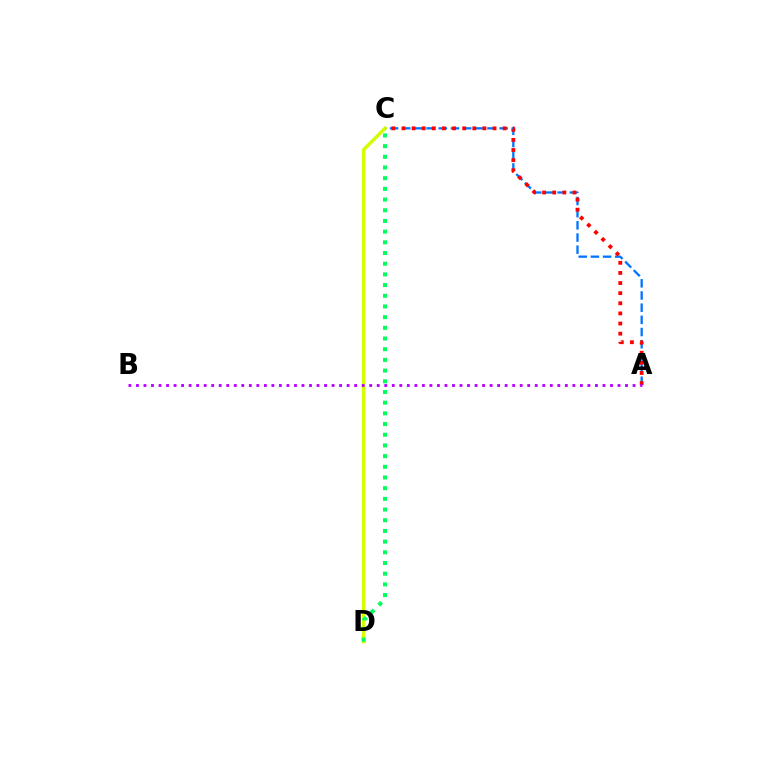{('A', 'C'): [{'color': '#0074ff', 'line_style': 'dashed', 'thickness': 1.65}, {'color': '#ff0000', 'line_style': 'dotted', 'thickness': 2.75}], ('C', 'D'): [{'color': '#d1ff00', 'line_style': 'solid', 'thickness': 2.46}, {'color': '#00ff5c', 'line_style': 'dotted', 'thickness': 2.9}], ('A', 'B'): [{'color': '#b900ff', 'line_style': 'dotted', 'thickness': 2.04}]}